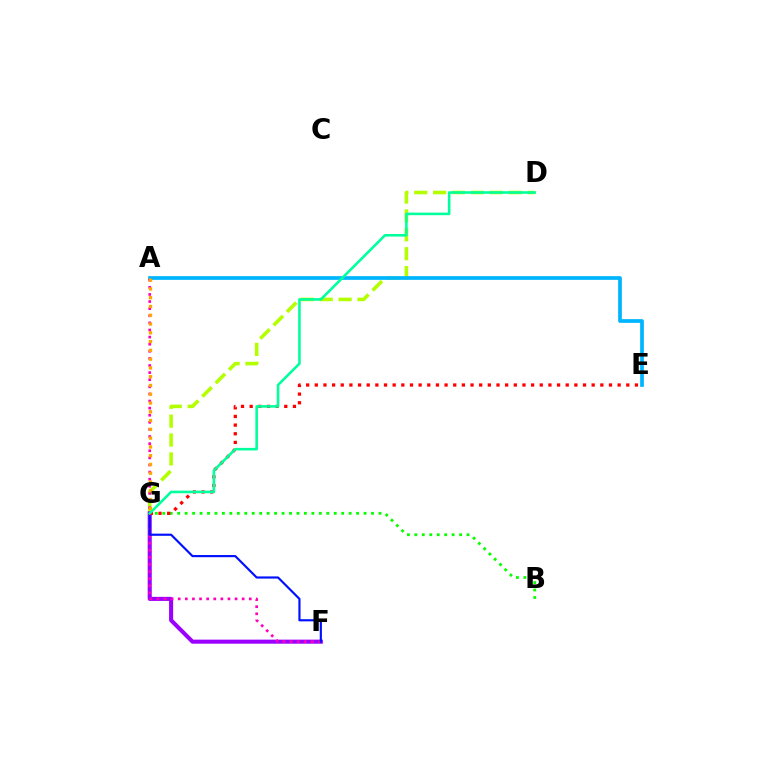{('D', 'G'): [{'color': '#b3ff00', 'line_style': 'dashed', 'thickness': 2.57}, {'color': '#00ff9d', 'line_style': 'solid', 'thickness': 1.86}], ('F', 'G'): [{'color': '#9b00ff', 'line_style': 'solid', 'thickness': 2.93}, {'color': '#0010ff', 'line_style': 'solid', 'thickness': 1.55}], ('B', 'G'): [{'color': '#08ff00', 'line_style': 'dotted', 'thickness': 2.03}], ('A', 'E'): [{'color': '#00b5ff', 'line_style': 'solid', 'thickness': 2.68}], ('A', 'F'): [{'color': '#ff00bd', 'line_style': 'dotted', 'thickness': 1.93}], ('E', 'G'): [{'color': '#ff0000', 'line_style': 'dotted', 'thickness': 2.35}], ('A', 'G'): [{'color': '#ffa500', 'line_style': 'dotted', 'thickness': 2.38}]}